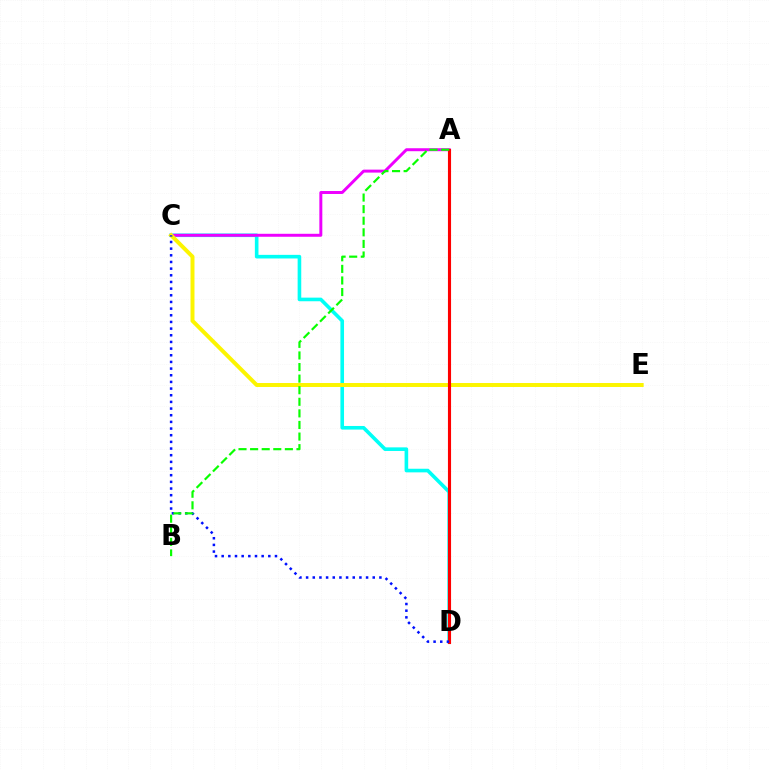{('C', 'D'): [{'color': '#00fff6', 'line_style': 'solid', 'thickness': 2.6}, {'color': '#0010ff', 'line_style': 'dotted', 'thickness': 1.81}], ('A', 'C'): [{'color': '#ee00ff', 'line_style': 'solid', 'thickness': 2.14}], ('C', 'E'): [{'color': '#fcf500', 'line_style': 'solid', 'thickness': 2.86}], ('A', 'D'): [{'color': '#ff0000', 'line_style': 'solid', 'thickness': 2.24}], ('A', 'B'): [{'color': '#08ff00', 'line_style': 'dashed', 'thickness': 1.57}]}